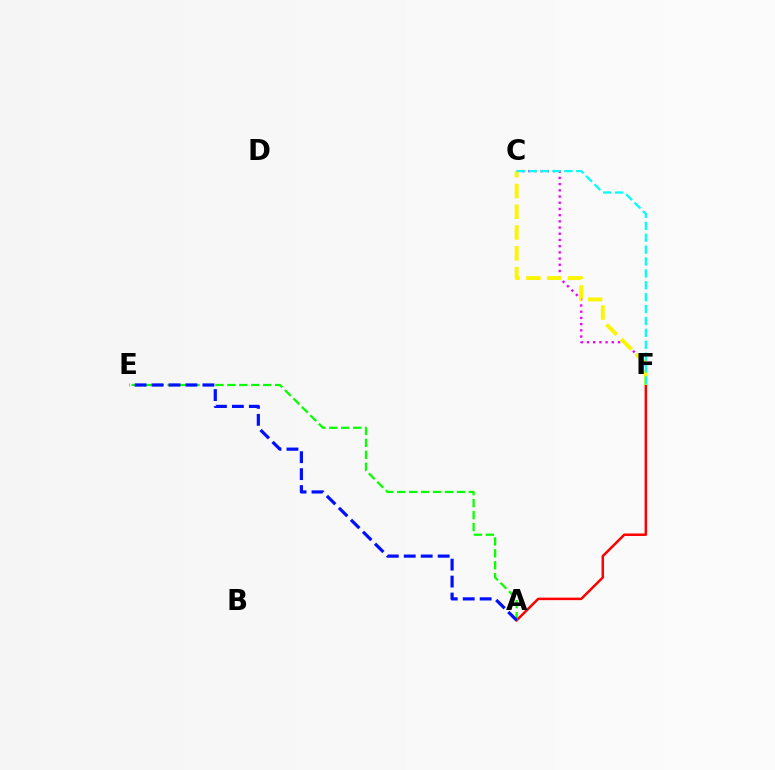{('A', 'F'): [{'color': '#ff0000', 'line_style': 'solid', 'thickness': 1.8}], ('C', 'F'): [{'color': '#ee00ff', 'line_style': 'dotted', 'thickness': 1.69}, {'color': '#fcf500', 'line_style': 'dashed', 'thickness': 2.82}, {'color': '#00fff6', 'line_style': 'dashed', 'thickness': 1.62}], ('A', 'E'): [{'color': '#08ff00', 'line_style': 'dashed', 'thickness': 1.62}, {'color': '#0010ff', 'line_style': 'dashed', 'thickness': 2.3}]}